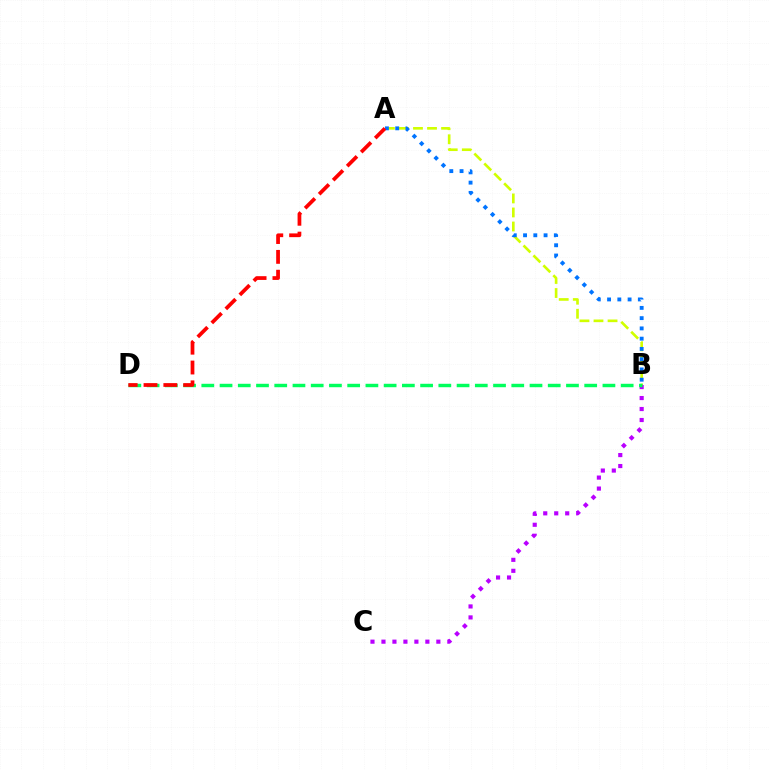{('B', 'C'): [{'color': '#b900ff', 'line_style': 'dotted', 'thickness': 2.98}], ('A', 'B'): [{'color': '#d1ff00', 'line_style': 'dashed', 'thickness': 1.91}, {'color': '#0074ff', 'line_style': 'dotted', 'thickness': 2.79}], ('B', 'D'): [{'color': '#00ff5c', 'line_style': 'dashed', 'thickness': 2.48}], ('A', 'D'): [{'color': '#ff0000', 'line_style': 'dashed', 'thickness': 2.69}]}